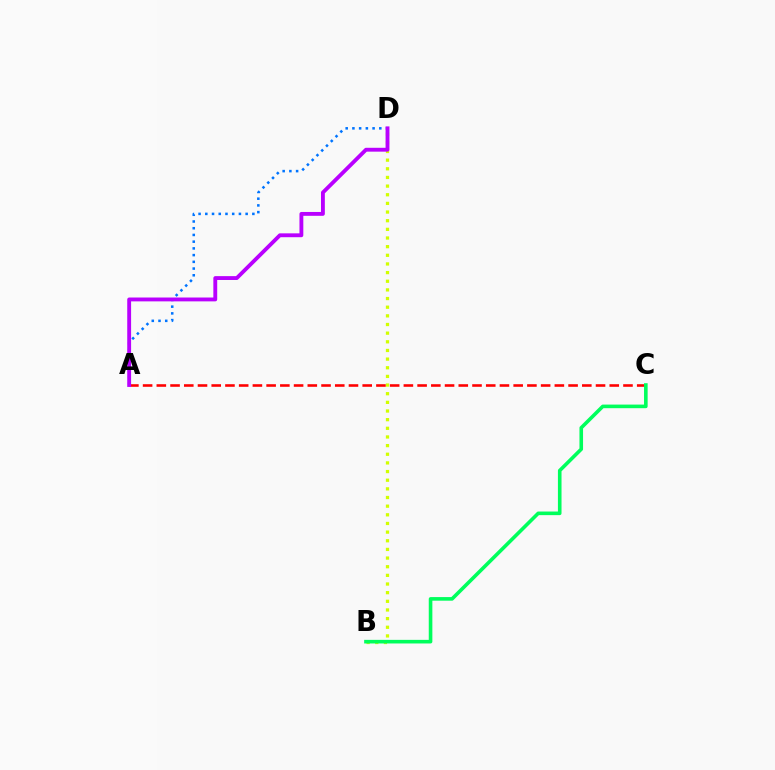{('B', 'D'): [{'color': '#d1ff00', 'line_style': 'dotted', 'thickness': 2.35}], ('A', 'D'): [{'color': '#0074ff', 'line_style': 'dotted', 'thickness': 1.83}, {'color': '#b900ff', 'line_style': 'solid', 'thickness': 2.78}], ('A', 'C'): [{'color': '#ff0000', 'line_style': 'dashed', 'thickness': 1.86}], ('B', 'C'): [{'color': '#00ff5c', 'line_style': 'solid', 'thickness': 2.6}]}